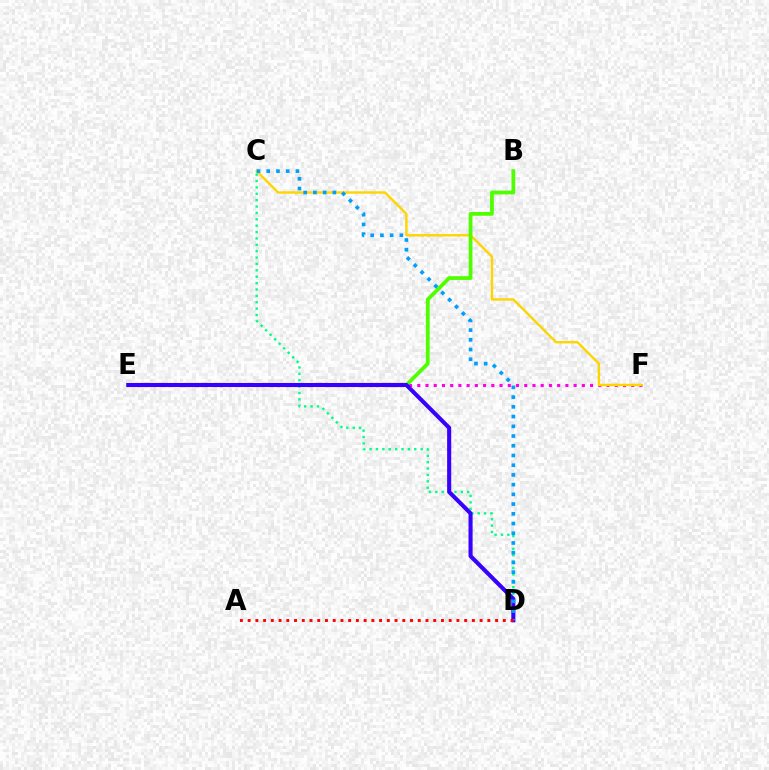{('E', 'F'): [{'color': '#ff00ed', 'line_style': 'dotted', 'thickness': 2.24}], ('C', 'F'): [{'color': '#ffd500', 'line_style': 'solid', 'thickness': 1.73}], ('B', 'E'): [{'color': '#4fff00', 'line_style': 'solid', 'thickness': 2.71}], ('C', 'D'): [{'color': '#00ff86', 'line_style': 'dotted', 'thickness': 1.73}, {'color': '#009eff', 'line_style': 'dotted', 'thickness': 2.64}], ('D', 'E'): [{'color': '#3700ff', 'line_style': 'solid', 'thickness': 2.94}], ('A', 'D'): [{'color': '#ff0000', 'line_style': 'dotted', 'thickness': 2.1}]}